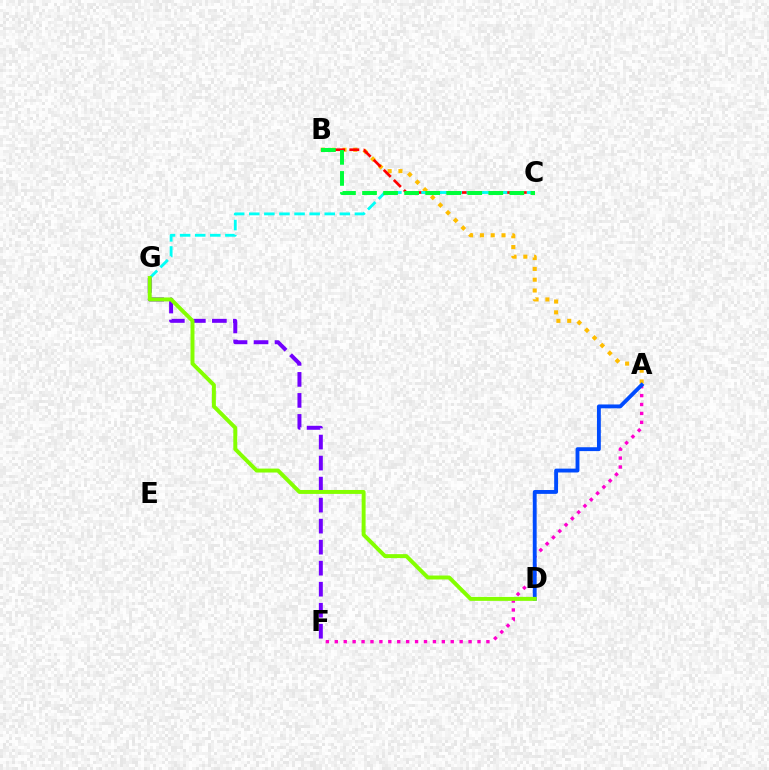{('A', 'B'): [{'color': '#ffbd00', 'line_style': 'dotted', 'thickness': 2.94}], ('A', 'F'): [{'color': '#ff00cf', 'line_style': 'dotted', 'thickness': 2.42}], ('B', 'C'): [{'color': '#ff0000', 'line_style': 'dashed', 'thickness': 1.94}, {'color': '#00ff39', 'line_style': 'dashed', 'thickness': 2.86}], ('F', 'G'): [{'color': '#7200ff', 'line_style': 'dashed', 'thickness': 2.86}], ('C', 'G'): [{'color': '#00fff6', 'line_style': 'dashed', 'thickness': 2.05}], ('A', 'D'): [{'color': '#004bff', 'line_style': 'solid', 'thickness': 2.78}], ('D', 'G'): [{'color': '#84ff00', 'line_style': 'solid', 'thickness': 2.84}]}